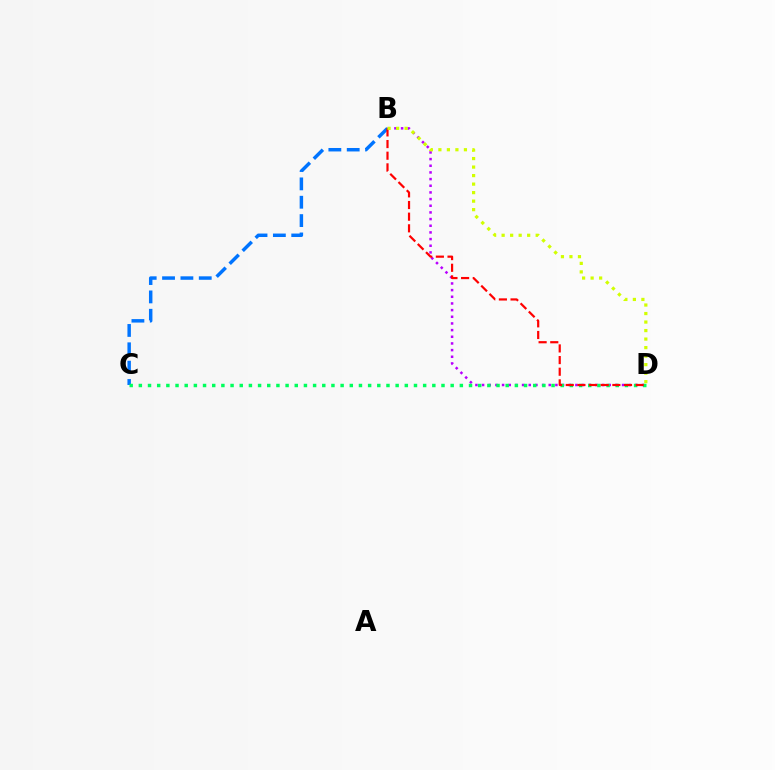{('B', 'C'): [{'color': '#0074ff', 'line_style': 'dashed', 'thickness': 2.49}], ('B', 'D'): [{'color': '#b900ff', 'line_style': 'dotted', 'thickness': 1.81}, {'color': '#ff0000', 'line_style': 'dashed', 'thickness': 1.58}, {'color': '#d1ff00', 'line_style': 'dotted', 'thickness': 2.31}], ('C', 'D'): [{'color': '#00ff5c', 'line_style': 'dotted', 'thickness': 2.49}]}